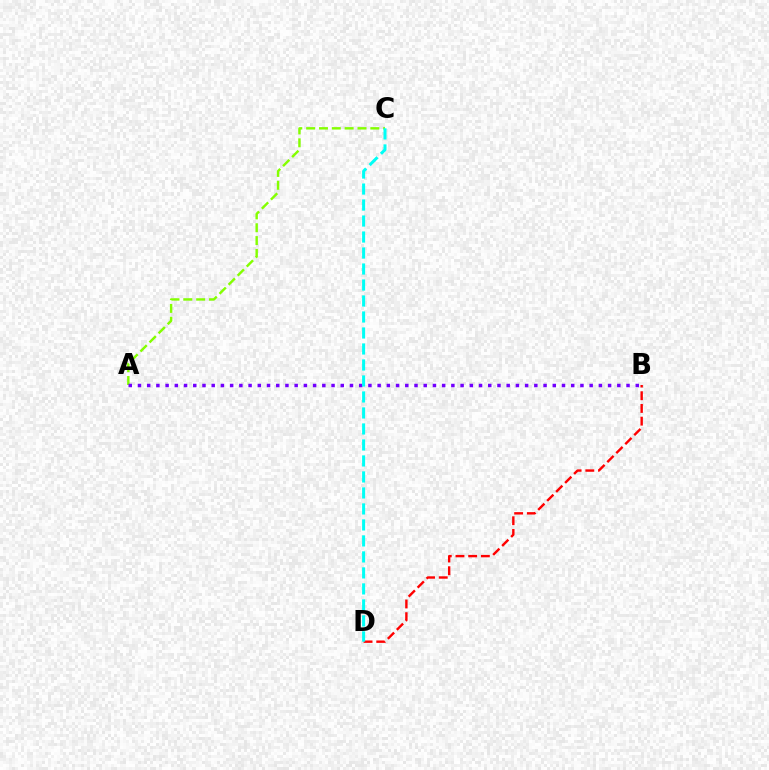{('B', 'D'): [{'color': '#ff0000', 'line_style': 'dashed', 'thickness': 1.73}], ('A', 'C'): [{'color': '#84ff00', 'line_style': 'dashed', 'thickness': 1.74}], ('A', 'B'): [{'color': '#7200ff', 'line_style': 'dotted', 'thickness': 2.5}], ('C', 'D'): [{'color': '#00fff6', 'line_style': 'dashed', 'thickness': 2.17}]}